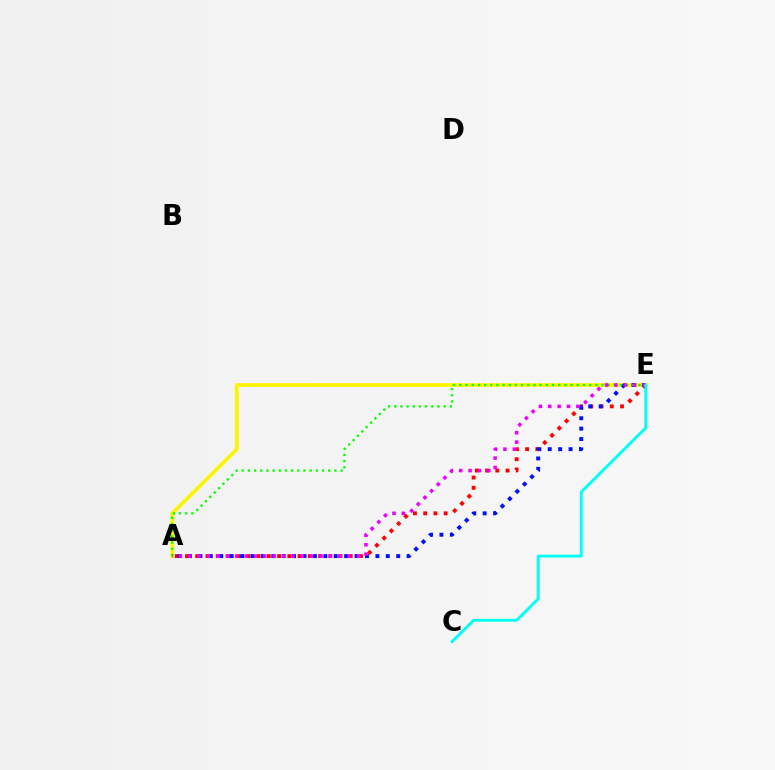{('A', 'E'): [{'color': '#fcf500', 'line_style': 'solid', 'thickness': 2.68}, {'color': '#ff0000', 'line_style': 'dotted', 'thickness': 2.78}, {'color': '#0010ff', 'line_style': 'dotted', 'thickness': 2.83}, {'color': '#08ff00', 'line_style': 'dotted', 'thickness': 1.68}, {'color': '#ee00ff', 'line_style': 'dotted', 'thickness': 2.55}], ('C', 'E'): [{'color': '#00fff6', 'line_style': 'solid', 'thickness': 2.09}]}